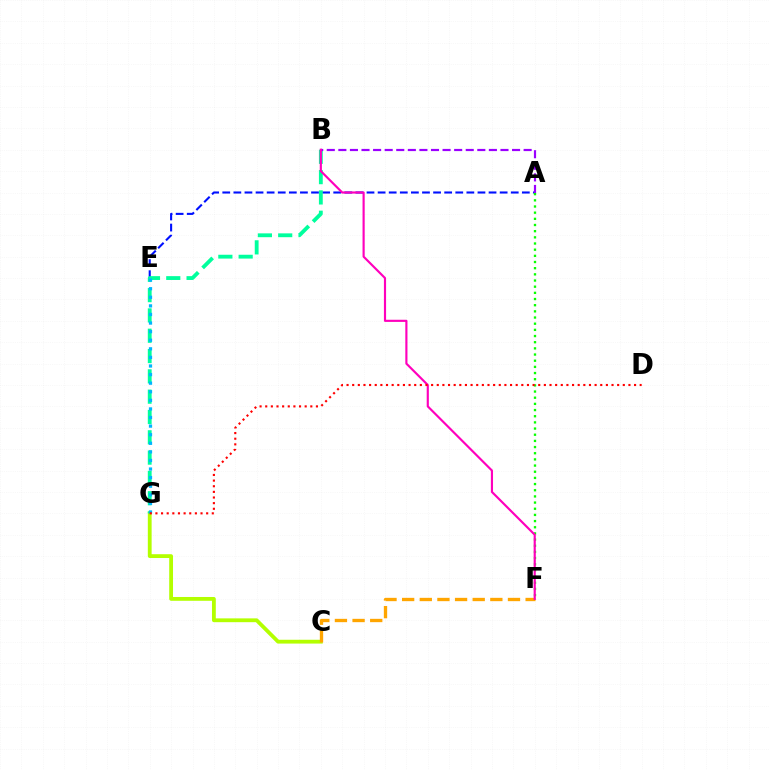{('C', 'G'): [{'color': '#b3ff00', 'line_style': 'solid', 'thickness': 2.74}], ('A', 'E'): [{'color': '#0010ff', 'line_style': 'dashed', 'thickness': 1.51}], ('B', 'G'): [{'color': '#00ff9d', 'line_style': 'dashed', 'thickness': 2.76}], ('A', 'B'): [{'color': '#9b00ff', 'line_style': 'dashed', 'thickness': 1.57}], ('C', 'F'): [{'color': '#ffa500', 'line_style': 'dashed', 'thickness': 2.4}], ('A', 'F'): [{'color': '#08ff00', 'line_style': 'dotted', 'thickness': 1.68}], ('B', 'F'): [{'color': '#ff00bd', 'line_style': 'solid', 'thickness': 1.55}], ('E', 'G'): [{'color': '#00b5ff', 'line_style': 'dotted', 'thickness': 2.33}], ('D', 'G'): [{'color': '#ff0000', 'line_style': 'dotted', 'thickness': 1.53}]}